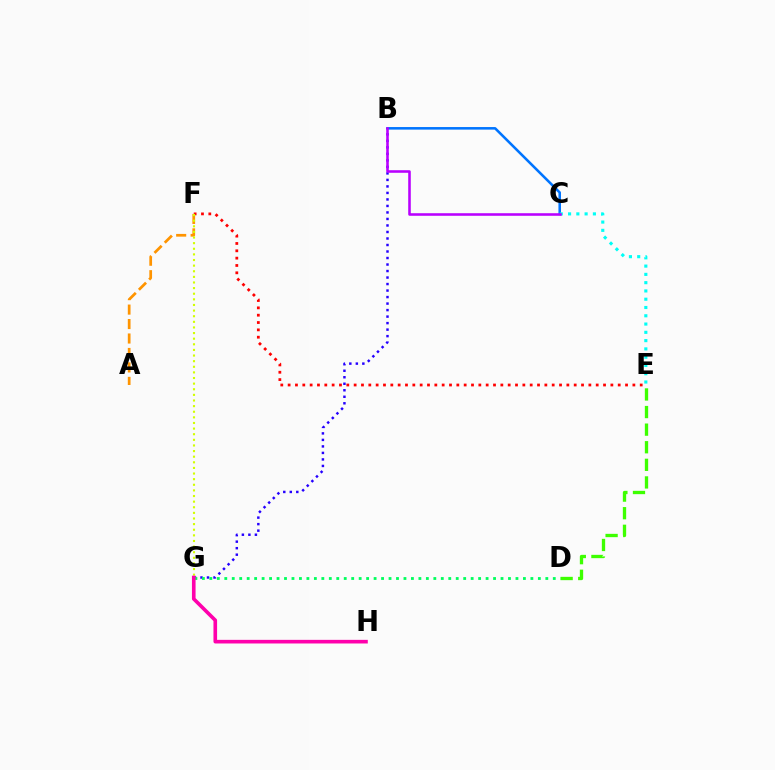{('B', 'C'): [{'color': '#0074ff', 'line_style': 'solid', 'thickness': 1.84}, {'color': '#b900ff', 'line_style': 'solid', 'thickness': 1.85}], ('E', 'F'): [{'color': '#ff0000', 'line_style': 'dotted', 'thickness': 1.99}], ('D', 'E'): [{'color': '#3dff00', 'line_style': 'dashed', 'thickness': 2.39}], ('A', 'F'): [{'color': '#ff9400', 'line_style': 'dashed', 'thickness': 1.96}], ('B', 'G'): [{'color': '#2500ff', 'line_style': 'dotted', 'thickness': 1.77}], ('D', 'G'): [{'color': '#00ff5c', 'line_style': 'dotted', 'thickness': 2.03}], ('F', 'G'): [{'color': '#d1ff00', 'line_style': 'dotted', 'thickness': 1.53}], ('G', 'H'): [{'color': '#ff00ac', 'line_style': 'solid', 'thickness': 2.61}], ('C', 'E'): [{'color': '#00fff6', 'line_style': 'dotted', 'thickness': 2.25}]}